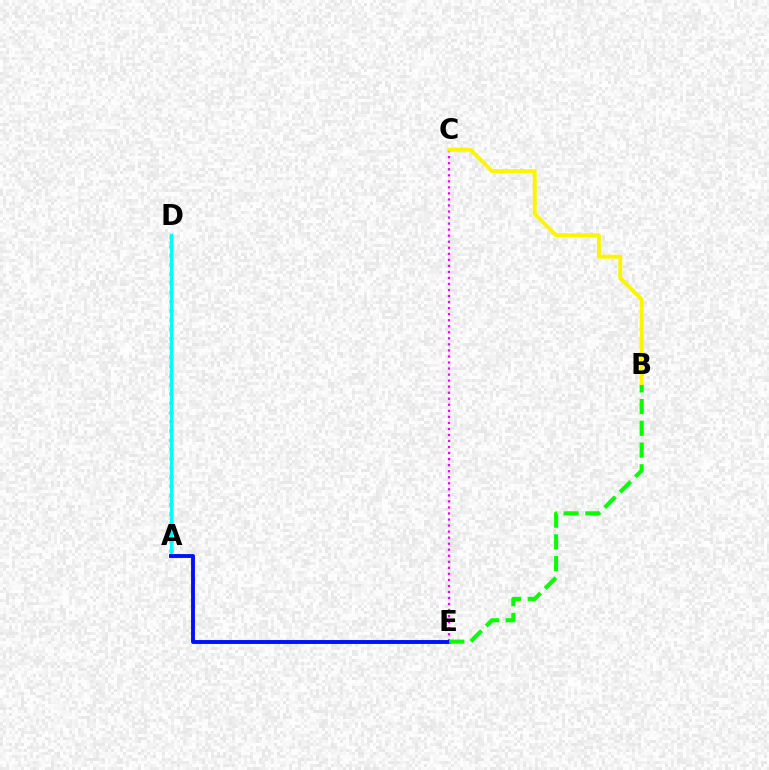{('A', 'D'): [{'color': '#ff0000', 'line_style': 'dotted', 'thickness': 2.51}, {'color': '#00fff6', 'line_style': 'solid', 'thickness': 2.41}], ('C', 'E'): [{'color': '#ee00ff', 'line_style': 'dotted', 'thickness': 1.64}], ('B', 'C'): [{'color': '#fcf500', 'line_style': 'solid', 'thickness': 2.83}], ('A', 'E'): [{'color': '#0010ff', 'line_style': 'solid', 'thickness': 2.8}], ('B', 'E'): [{'color': '#08ff00', 'line_style': 'dashed', 'thickness': 2.96}]}